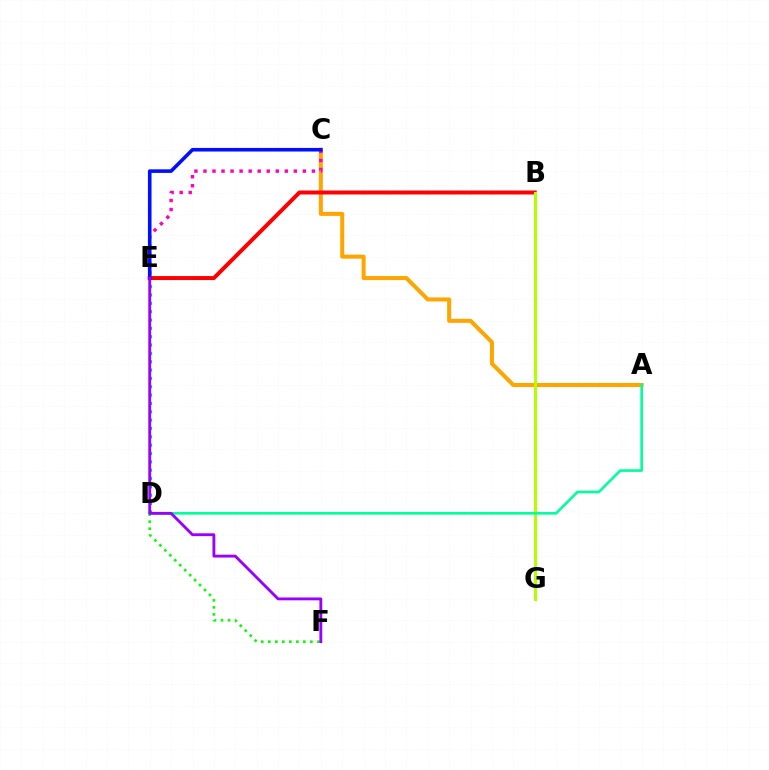{('A', 'C'): [{'color': '#ffa500', 'line_style': 'solid', 'thickness': 2.9}], ('D', 'E'): [{'color': '#00b5ff', 'line_style': 'dotted', 'thickness': 2.27}], ('D', 'F'): [{'color': '#08ff00', 'line_style': 'dotted', 'thickness': 1.91}], ('C', 'E'): [{'color': '#ff00bd', 'line_style': 'dotted', 'thickness': 2.46}, {'color': '#0010ff', 'line_style': 'solid', 'thickness': 2.59}], ('B', 'E'): [{'color': '#ff0000', 'line_style': 'solid', 'thickness': 2.87}], ('B', 'G'): [{'color': '#b3ff00', 'line_style': 'solid', 'thickness': 2.17}], ('A', 'D'): [{'color': '#00ff9d', 'line_style': 'solid', 'thickness': 1.91}], ('E', 'F'): [{'color': '#9b00ff', 'line_style': 'solid', 'thickness': 2.05}]}